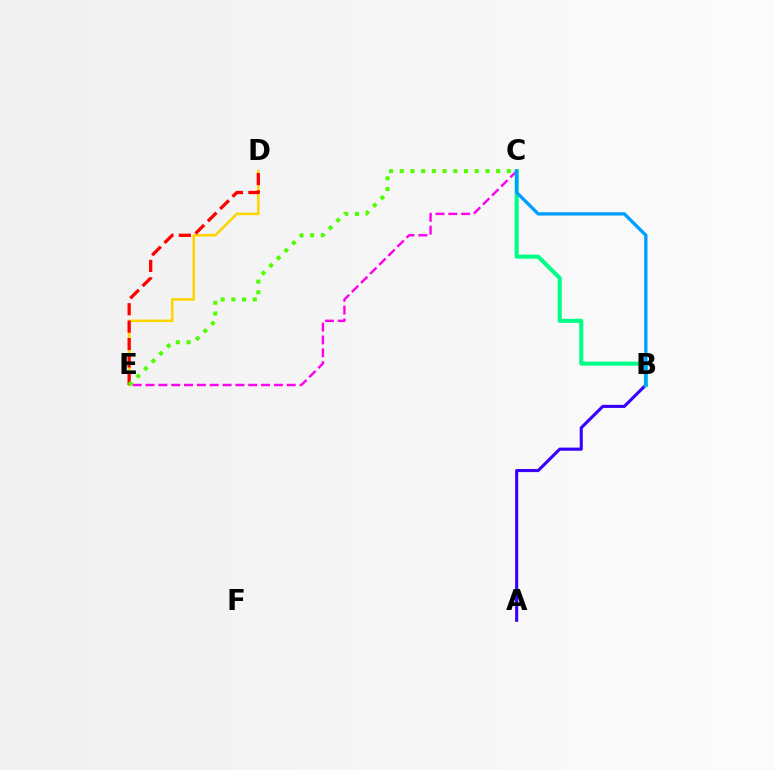{('A', 'B'): [{'color': '#3700ff', 'line_style': 'solid', 'thickness': 2.23}], ('D', 'E'): [{'color': '#ffd500', 'line_style': 'solid', 'thickness': 1.84}, {'color': '#ff0000', 'line_style': 'dashed', 'thickness': 2.37}], ('C', 'E'): [{'color': '#ff00ed', 'line_style': 'dashed', 'thickness': 1.74}, {'color': '#4fff00', 'line_style': 'dotted', 'thickness': 2.91}], ('B', 'C'): [{'color': '#00ff86', 'line_style': 'solid', 'thickness': 2.92}, {'color': '#009eff', 'line_style': 'solid', 'thickness': 2.4}]}